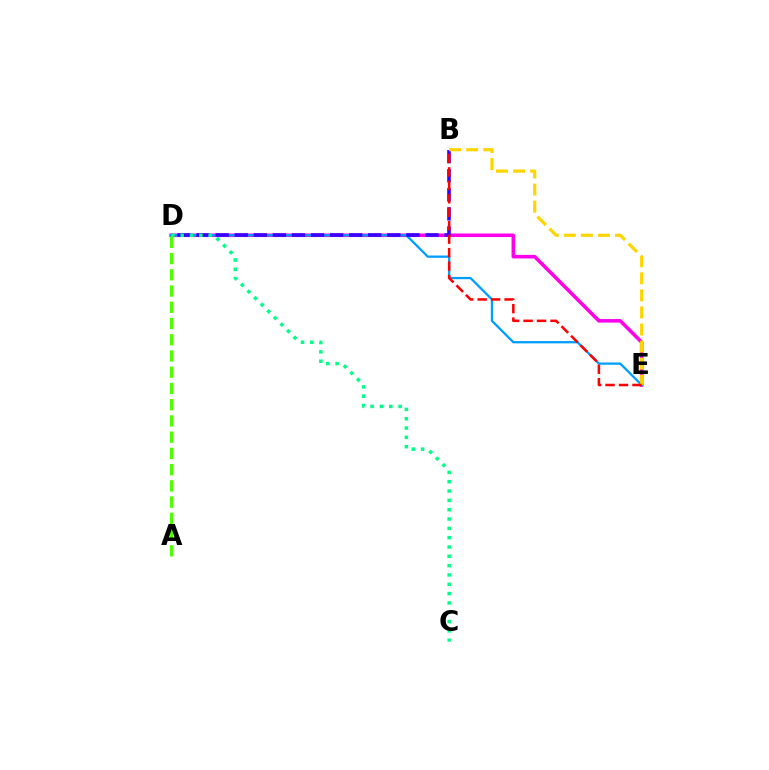{('D', 'E'): [{'color': '#ff00ed', 'line_style': 'solid', 'thickness': 2.57}, {'color': '#009eff', 'line_style': 'solid', 'thickness': 1.65}], ('B', 'D'): [{'color': '#3700ff', 'line_style': 'dashed', 'thickness': 2.59}], ('B', 'E'): [{'color': '#ffd500', 'line_style': 'dashed', 'thickness': 2.32}, {'color': '#ff0000', 'line_style': 'dashed', 'thickness': 1.83}], ('C', 'D'): [{'color': '#00ff86', 'line_style': 'dotted', 'thickness': 2.53}], ('A', 'D'): [{'color': '#4fff00', 'line_style': 'dashed', 'thickness': 2.21}]}